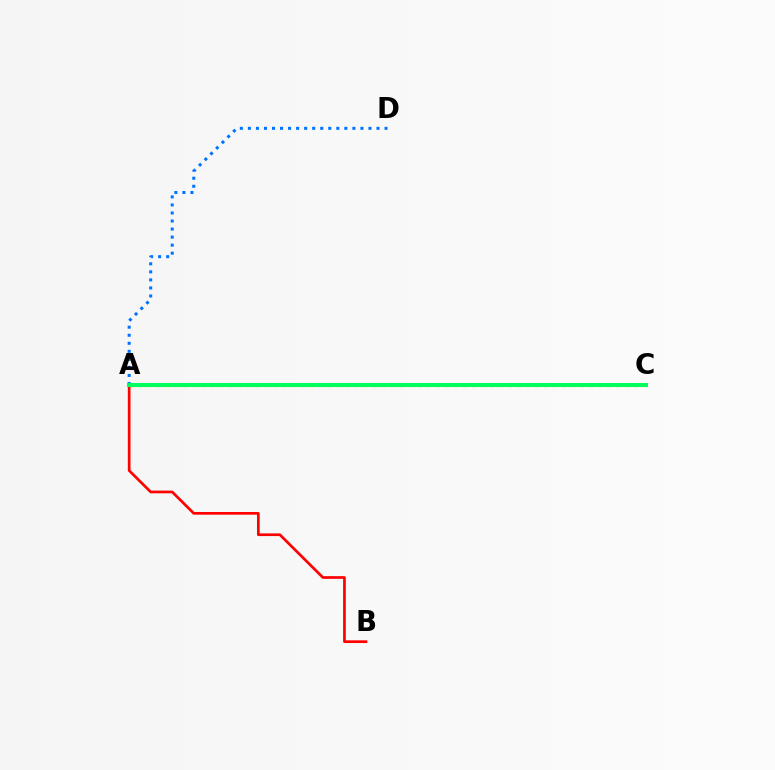{('A', 'C'): [{'color': '#d1ff00', 'line_style': 'dotted', 'thickness': 2.45}, {'color': '#b900ff', 'line_style': 'dashed', 'thickness': 2.57}, {'color': '#00ff5c', 'line_style': 'solid', 'thickness': 2.93}], ('A', 'B'): [{'color': '#ff0000', 'line_style': 'solid', 'thickness': 1.94}], ('A', 'D'): [{'color': '#0074ff', 'line_style': 'dotted', 'thickness': 2.18}]}